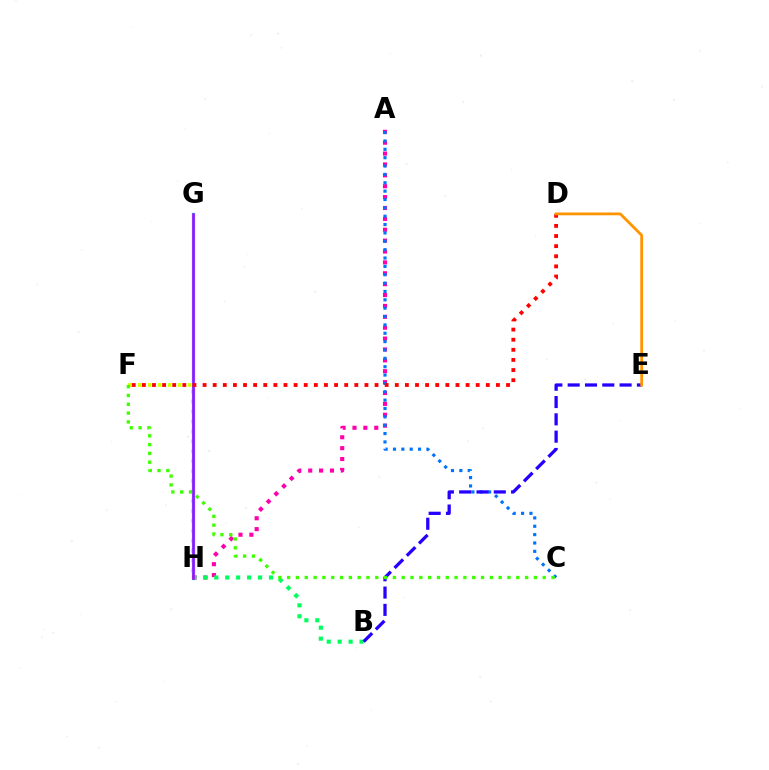{('F', 'H'): [{'color': '#d1ff00', 'line_style': 'dotted', 'thickness': 2.7}], ('G', 'H'): [{'color': '#00fff6', 'line_style': 'solid', 'thickness': 2.39}, {'color': '#b900ff', 'line_style': 'solid', 'thickness': 1.86}], ('A', 'H'): [{'color': '#ff00ac', 'line_style': 'dotted', 'thickness': 2.96}], ('A', 'C'): [{'color': '#0074ff', 'line_style': 'dotted', 'thickness': 2.27}], ('B', 'H'): [{'color': '#00ff5c', 'line_style': 'dotted', 'thickness': 2.97}], ('B', 'E'): [{'color': '#2500ff', 'line_style': 'dashed', 'thickness': 2.35}], ('D', 'F'): [{'color': '#ff0000', 'line_style': 'dotted', 'thickness': 2.75}], ('D', 'E'): [{'color': '#ff9400', 'line_style': 'solid', 'thickness': 2.01}], ('C', 'F'): [{'color': '#3dff00', 'line_style': 'dotted', 'thickness': 2.39}]}